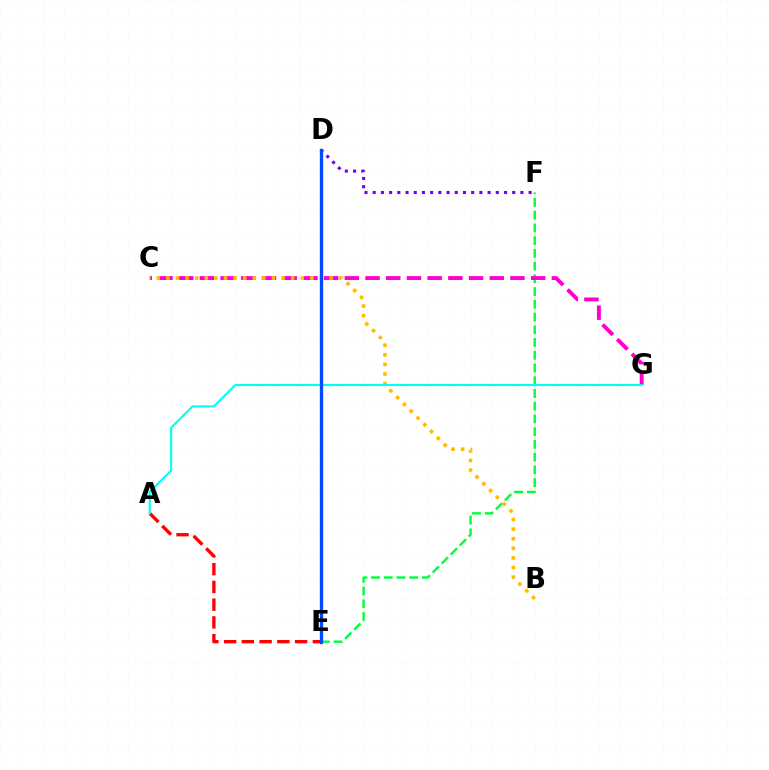{('E', 'F'): [{'color': '#00ff39', 'line_style': 'dashed', 'thickness': 1.73}], ('C', 'G'): [{'color': '#ff00cf', 'line_style': 'dashed', 'thickness': 2.81}], ('D', 'F'): [{'color': '#7200ff', 'line_style': 'dotted', 'thickness': 2.23}], ('B', 'C'): [{'color': '#ffbd00', 'line_style': 'dotted', 'thickness': 2.61}], ('D', 'E'): [{'color': '#84ff00', 'line_style': 'solid', 'thickness': 2.35}, {'color': '#004bff', 'line_style': 'solid', 'thickness': 2.34}], ('A', 'E'): [{'color': '#ff0000', 'line_style': 'dashed', 'thickness': 2.41}], ('A', 'G'): [{'color': '#00fff6', 'line_style': 'solid', 'thickness': 1.52}]}